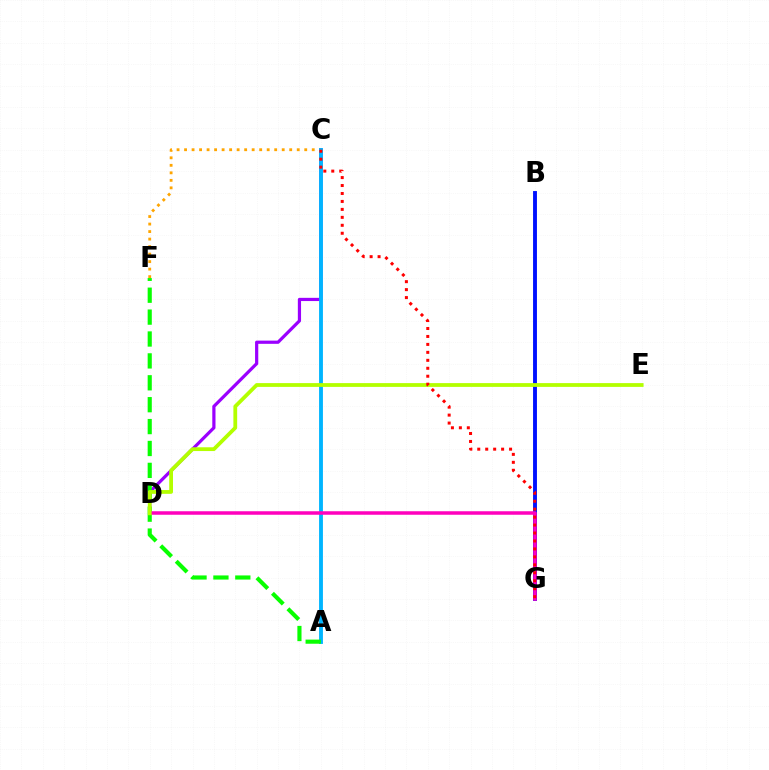{('C', 'D'): [{'color': '#9b00ff', 'line_style': 'solid', 'thickness': 2.31}], ('C', 'F'): [{'color': '#ffa500', 'line_style': 'dotted', 'thickness': 2.04}], ('A', 'C'): [{'color': '#00b5ff', 'line_style': 'solid', 'thickness': 2.78}], ('B', 'G'): [{'color': '#00ff9d', 'line_style': 'dashed', 'thickness': 1.68}, {'color': '#0010ff', 'line_style': 'solid', 'thickness': 2.79}], ('A', 'F'): [{'color': '#08ff00', 'line_style': 'dashed', 'thickness': 2.97}], ('D', 'G'): [{'color': '#ff00bd', 'line_style': 'solid', 'thickness': 2.53}], ('D', 'E'): [{'color': '#b3ff00', 'line_style': 'solid', 'thickness': 2.72}], ('C', 'G'): [{'color': '#ff0000', 'line_style': 'dotted', 'thickness': 2.16}]}